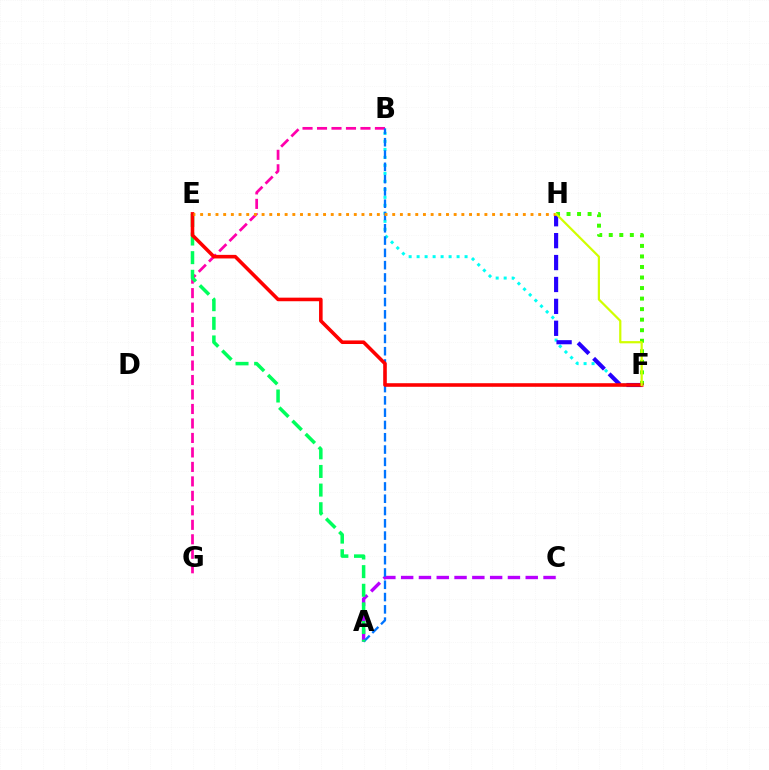{('B', 'F'): [{'color': '#00fff6', 'line_style': 'dotted', 'thickness': 2.17}], ('F', 'H'): [{'color': '#3dff00', 'line_style': 'dotted', 'thickness': 2.86}, {'color': '#2500ff', 'line_style': 'dashed', 'thickness': 2.98}, {'color': '#d1ff00', 'line_style': 'solid', 'thickness': 1.6}], ('A', 'C'): [{'color': '#b900ff', 'line_style': 'dashed', 'thickness': 2.42}], ('B', 'G'): [{'color': '#ff00ac', 'line_style': 'dashed', 'thickness': 1.97}], ('A', 'B'): [{'color': '#0074ff', 'line_style': 'dashed', 'thickness': 1.67}], ('A', 'E'): [{'color': '#00ff5c', 'line_style': 'dashed', 'thickness': 2.53}], ('E', 'F'): [{'color': '#ff0000', 'line_style': 'solid', 'thickness': 2.58}], ('E', 'H'): [{'color': '#ff9400', 'line_style': 'dotted', 'thickness': 2.09}]}